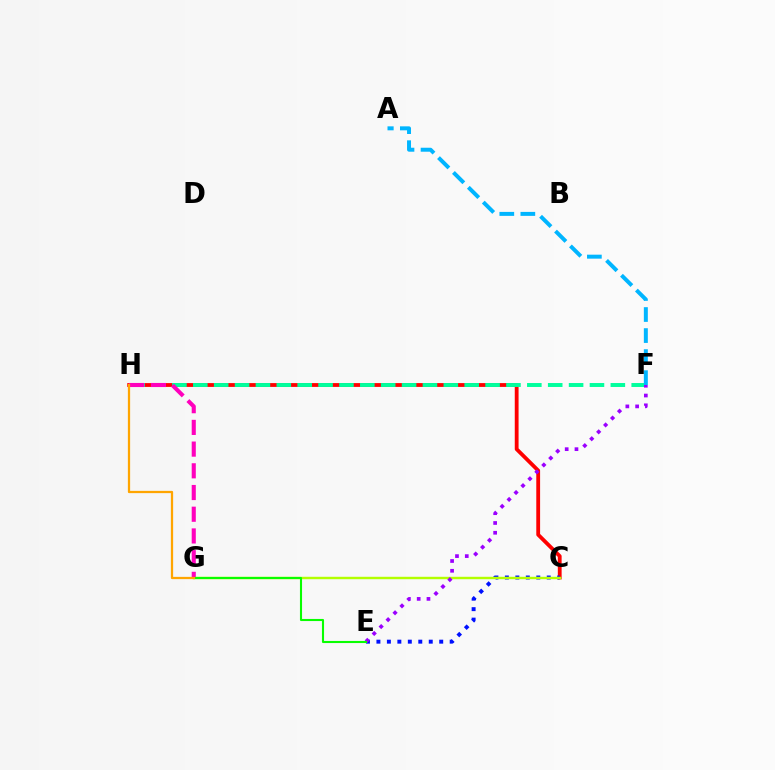{('C', 'H'): [{'color': '#ff0000', 'line_style': 'solid', 'thickness': 2.74}], ('F', 'H'): [{'color': '#00ff9d', 'line_style': 'dashed', 'thickness': 2.84}], ('A', 'F'): [{'color': '#00b5ff', 'line_style': 'dashed', 'thickness': 2.86}], ('C', 'E'): [{'color': '#0010ff', 'line_style': 'dotted', 'thickness': 2.84}], ('C', 'G'): [{'color': '#b3ff00', 'line_style': 'solid', 'thickness': 1.75}], ('G', 'H'): [{'color': '#ff00bd', 'line_style': 'dashed', 'thickness': 2.95}, {'color': '#ffa500', 'line_style': 'solid', 'thickness': 1.63}], ('E', 'F'): [{'color': '#9b00ff', 'line_style': 'dotted', 'thickness': 2.66}], ('E', 'G'): [{'color': '#08ff00', 'line_style': 'solid', 'thickness': 1.51}]}